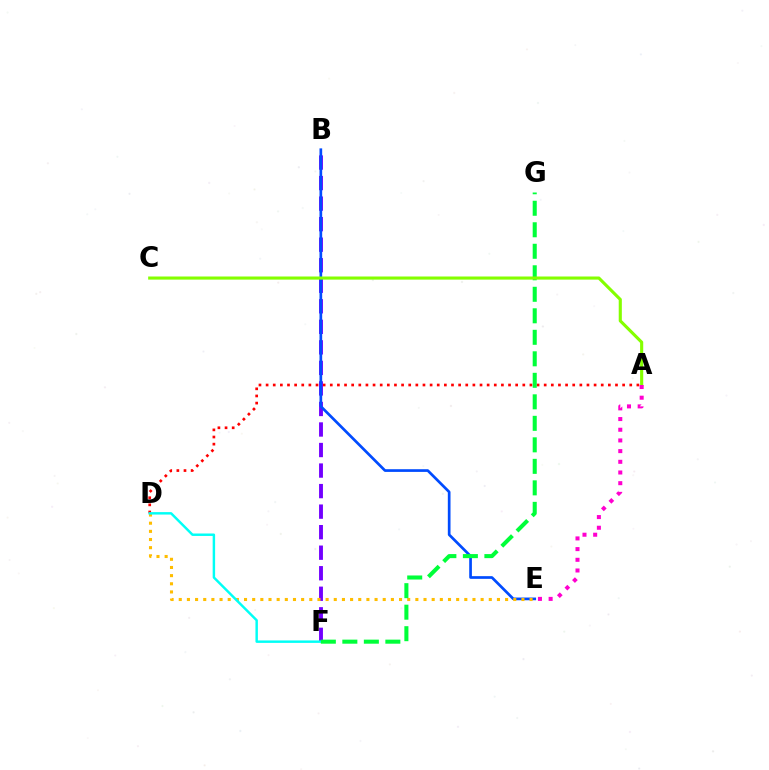{('A', 'D'): [{'color': '#ff0000', 'line_style': 'dotted', 'thickness': 1.94}], ('B', 'F'): [{'color': '#7200ff', 'line_style': 'dashed', 'thickness': 2.79}], ('B', 'E'): [{'color': '#004bff', 'line_style': 'solid', 'thickness': 1.94}], ('D', 'E'): [{'color': '#ffbd00', 'line_style': 'dotted', 'thickness': 2.22}], ('D', 'F'): [{'color': '#00fff6', 'line_style': 'solid', 'thickness': 1.76}], ('F', 'G'): [{'color': '#00ff39', 'line_style': 'dashed', 'thickness': 2.92}], ('A', 'C'): [{'color': '#84ff00', 'line_style': 'solid', 'thickness': 2.24}], ('A', 'E'): [{'color': '#ff00cf', 'line_style': 'dotted', 'thickness': 2.9}]}